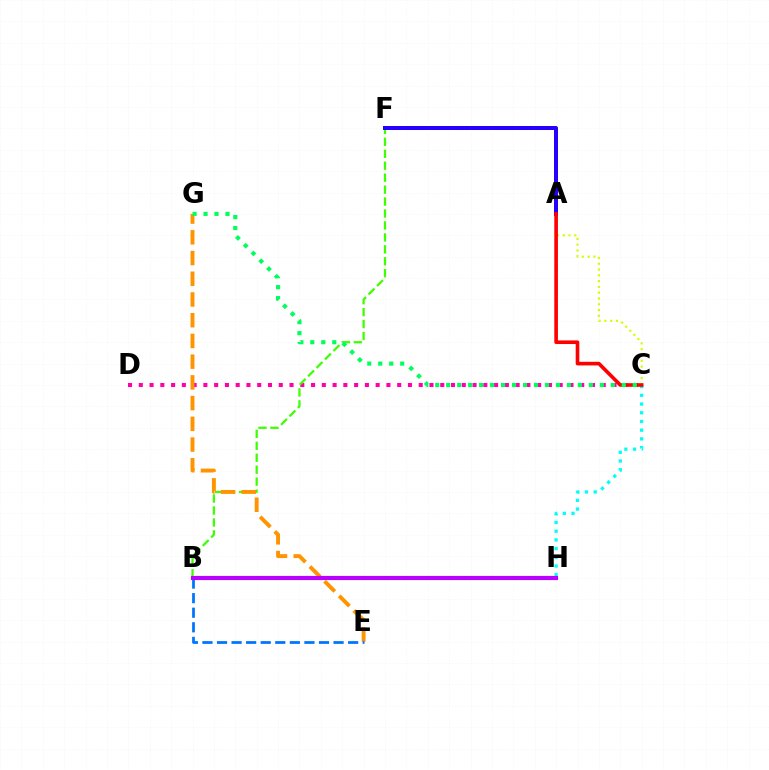{('C', 'D'): [{'color': '#ff00ac', 'line_style': 'dotted', 'thickness': 2.93}], ('A', 'C'): [{'color': '#d1ff00', 'line_style': 'dotted', 'thickness': 1.57}, {'color': '#ff0000', 'line_style': 'solid', 'thickness': 2.61}], ('C', 'H'): [{'color': '#00fff6', 'line_style': 'dotted', 'thickness': 2.36}], ('B', 'F'): [{'color': '#3dff00', 'line_style': 'dashed', 'thickness': 1.62}], ('A', 'F'): [{'color': '#2500ff', 'line_style': 'solid', 'thickness': 2.88}], ('E', 'G'): [{'color': '#ff9400', 'line_style': 'dashed', 'thickness': 2.82}], ('B', 'E'): [{'color': '#0074ff', 'line_style': 'dashed', 'thickness': 1.98}], ('C', 'G'): [{'color': '#00ff5c', 'line_style': 'dotted', 'thickness': 2.98}], ('B', 'H'): [{'color': '#b900ff', 'line_style': 'solid', 'thickness': 3.0}]}